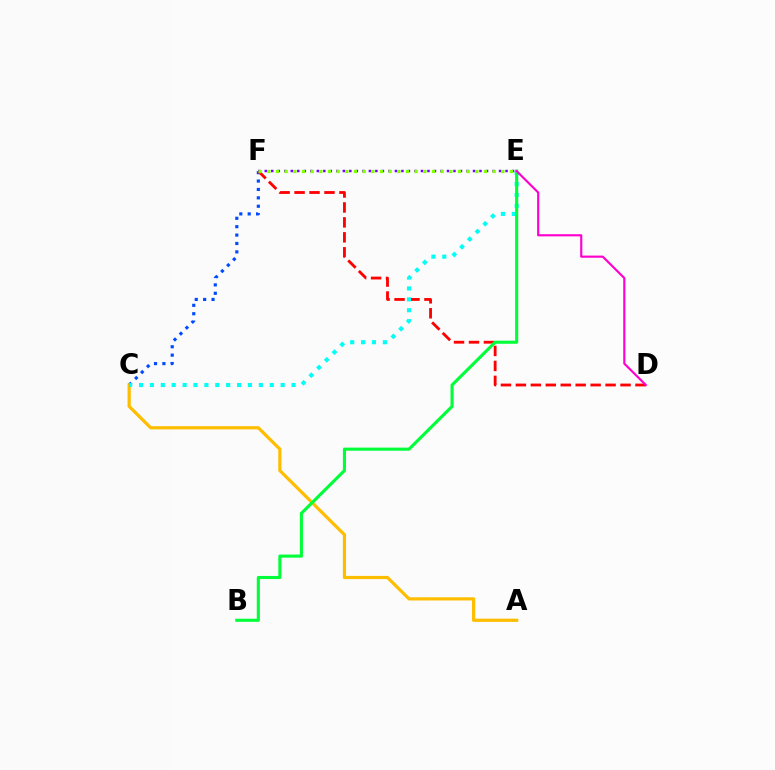{('C', 'F'): [{'color': '#004bff', 'line_style': 'dotted', 'thickness': 2.28}], ('D', 'F'): [{'color': '#ff0000', 'line_style': 'dashed', 'thickness': 2.03}], ('A', 'C'): [{'color': '#ffbd00', 'line_style': 'solid', 'thickness': 2.3}], ('C', 'E'): [{'color': '#00fff6', 'line_style': 'dotted', 'thickness': 2.96}], ('B', 'E'): [{'color': '#00ff39', 'line_style': 'solid', 'thickness': 2.24}], ('D', 'E'): [{'color': '#ff00cf', 'line_style': 'solid', 'thickness': 1.55}], ('E', 'F'): [{'color': '#7200ff', 'line_style': 'dotted', 'thickness': 1.77}, {'color': '#84ff00', 'line_style': 'dotted', 'thickness': 2.36}]}